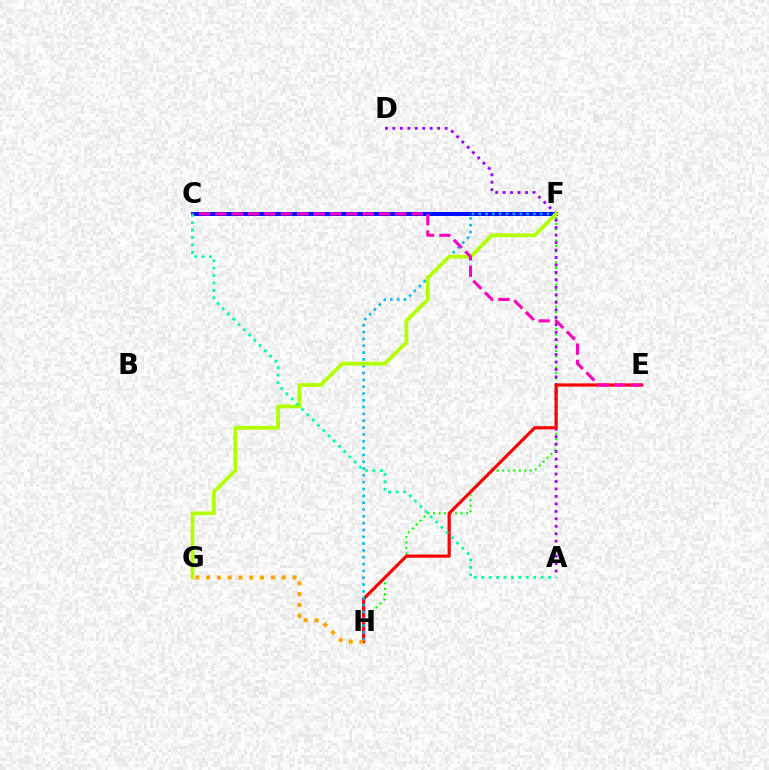{('F', 'H'): [{'color': '#08ff00', 'line_style': 'dotted', 'thickness': 1.5}, {'color': '#00b5ff', 'line_style': 'dotted', 'thickness': 1.85}], ('A', 'D'): [{'color': '#9b00ff', 'line_style': 'dotted', 'thickness': 2.03}], ('C', 'F'): [{'color': '#0010ff', 'line_style': 'solid', 'thickness': 2.88}], ('E', 'H'): [{'color': '#ff0000', 'line_style': 'solid', 'thickness': 2.31}], ('G', 'H'): [{'color': '#ffa500', 'line_style': 'dotted', 'thickness': 2.93}], ('F', 'G'): [{'color': '#b3ff00', 'line_style': 'solid', 'thickness': 2.73}], ('C', 'E'): [{'color': '#ff00bd', 'line_style': 'dashed', 'thickness': 2.22}], ('A', 'C'): [{'color': '#00ff9d', 'line_style': 'dotted', 'thickness': 2.02}]}